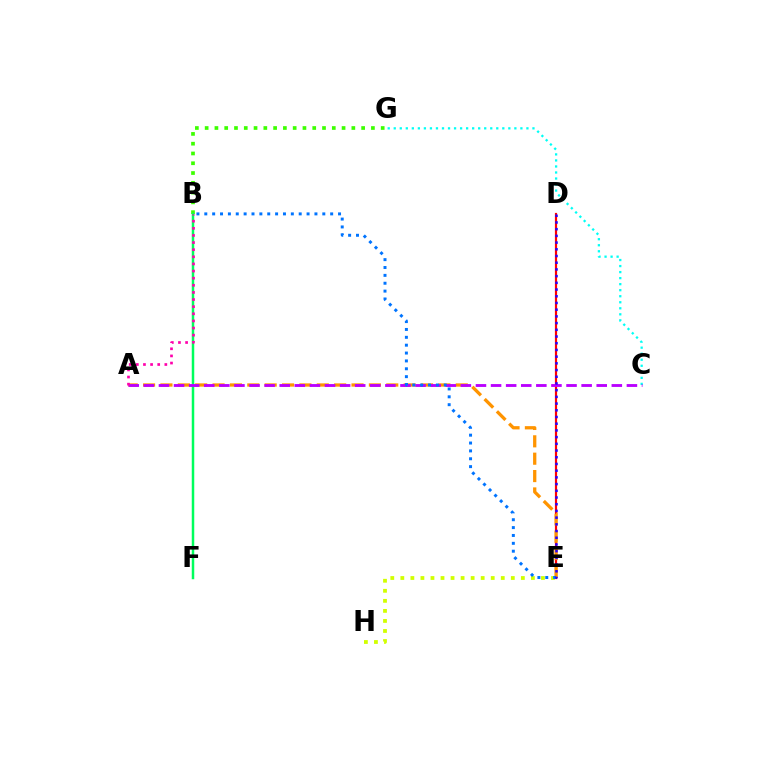{('D', 'E'): [{'color': '#ff0000', 'line_style': 'solid', 'thickness': 1.58}, {'color': '#2500ff', 'line_style': 'dotted', 'thickness': 1.82}], ('C', 'G'): [{'color': '#00fff6', 'line_style': 'dotted', 'thickness': 1.64}], ('B', 'G'): [{'color': '#3dff00', 'line_style': 'dotted', 'thickness': 2.66}], ('A', 'E'): [{'color': '#ff9400', 'line_style': 'dashed', 'thickness': 2.36}], ('E', 'H'): [{'color': '#d1ff00', 'line_style': 'dotted', 'thickness': 2.73}], ('B', 'F'): [{'color': '#00ff5c', 'line_style': 'solid', 'thickness': 1.8}], ('A', 'C'): [{'color': '#b900ff', 'line_style': 'dashed', 'thickness': 2.05}], ('A', 'B'): [{'color': '#ff00ac', 'line_style': 'dotted', 'thickness': 1.94}], ('B', 'E'): [{'color': '#0074ff', 'line_style': 'dotted', 'thickness': 2.14}]}